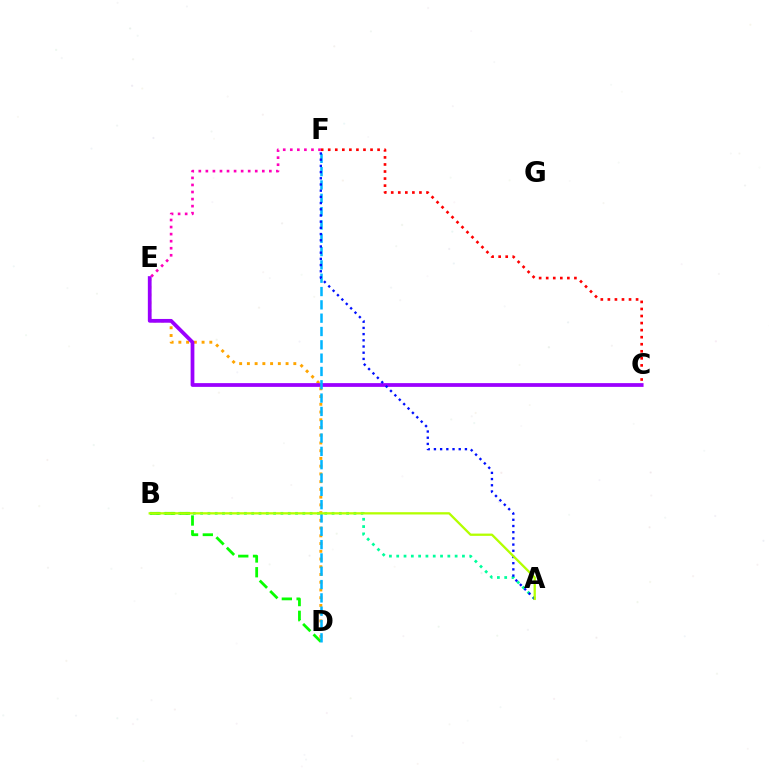{('A', 'B'): [{'color': '#00ff9d', 'line_style': 'dotted', 'thickness': 1.98}, {'color': '#b3ff00', 'line_style': 'solid', 'thickness': 1.65}], ('B', 'D'): [{'color': '#08ff00', 'line_style': 'dashed', 'thickness': 2.01}], ('D', 'E'): [{'color': '#ffa500', 'line_style': 'dotted', 'thickness': 2.1}], ('C', 'E'): [{'color': '#9b00ff', 'line_style': 'solid', 'thickness': 2.71}], ('D', 'F'): [{'color': '#00b5ff', 'line_style': 'dashed', 'thickness': 1.81}], ('A', 'F'): [{'color': '#0010ff', 'line_style': 'dotted', 'thickness': 1.68}], ('C', 'F'): [{'color': '#ff0000', 'line_style': 'dotted', 'thickness': 1.92}], ('E', 'F'): [{'color': '#ff00bd', 'line_style': 'dotted', 'thickness': 1.92}]}